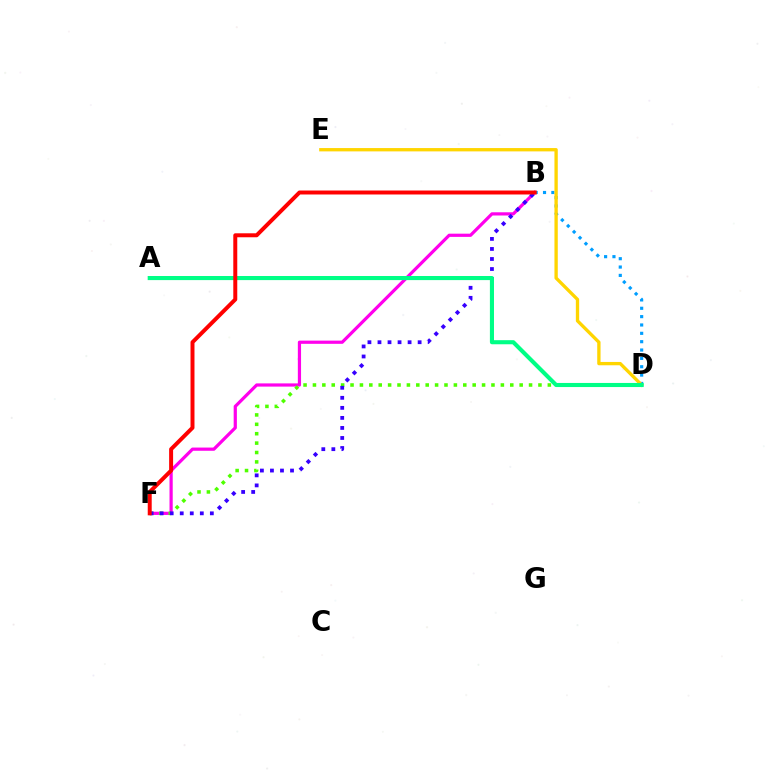{('B', 'F'): [{'color': '#ff00ed', 'line_style': 'solid', 'thickness': 2.31}, {'color': '#3700ff', 'line_style': 'dotted', 'thickness': 2.73}, {'color': '#ff0000', 'line_style': 'solid', 'thickness': 2.86}], ('B', 'D'): [{'color': '#009eff', 'line_style': 'dotted', 'thickness': 2.27}], ('D', 'F'): [{'color': '#4fff00', 'line_style': 'dotted', 'thickness': 2.55}], ('D', 'E'): [{'color': '#ffd500', 'line_style': 'solid', 'thickness': 2.39}], ('A', 'D'): [{'color': '#00ff86', 'line_style': 'solid', 'thickness': 2.95}]}